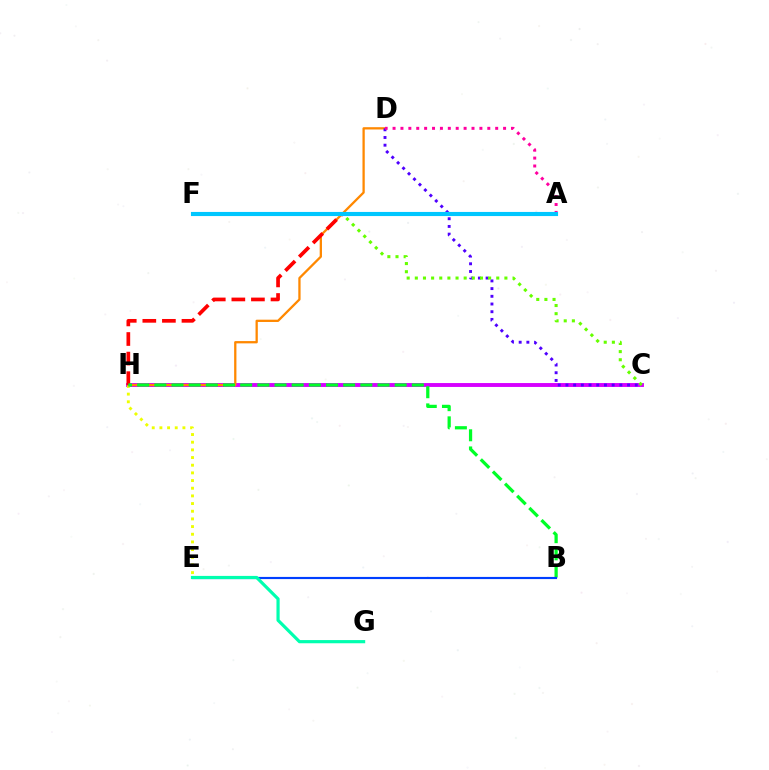{('C', 'H'): [{'color': '#d600ff', 'line_style': 'solid', 'thickness': 2.81}], ('E', 'H'): [{'color': '#eeff00', 'line_style': 'dotted', 'thickness': 2.08}], ('D', 'H'): [{'color': '#ff8800', 'line_style': 'solid', 'thickness': 1.65}], ('C', 'D'): [{'color': '#4f00ff', 'line_style': 'dotted', 'thickness': 2.09}], ('C', 'F'): [{'color': '#66ff00', 'line_style': 'dotted', 'thickness': 2.21}], ('A', 'H'): [{'color': '#ff0000', 'line_style': 'dashed', 'thickness': 2.66}], ('B', 'H'): [{'color': '#00ff27', 'line_style': 'dashed', 'thickness': 2.33}], ('B', 'E'): [{'color': '#003fff', 'line_style': 'solid', 'thickness': 1.55}], ('A', 'D'): [{'color': '#ff00a0', 'line_style': 'dotted', 'thickness': 2.15}], ('A', 'F'): [{'color': '#00c7ff', 'line_style': 'solid', 'thickness': 2.96}], ('E', 'G'): [{'color': '#00ffaf', 'line_style': 'solid', 'thickness': 2.29}]}